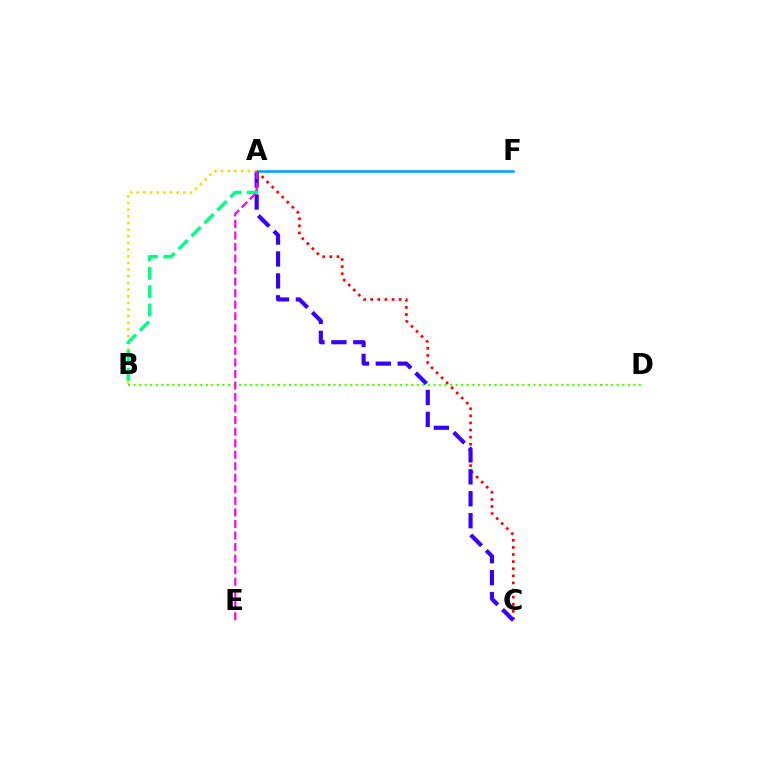{('A', 'F'): [{'color': '#009eff', 'line_style': 'solid', 'thickness': 1.82}], ('A', 'C'): [{'color': '#ff0000', 'line_style': 'dotted', 'thickness': 1.93}, {'color': '#3700ff', 'line_style': 'dashed', 'thickness': 2.98}], ('B', 'D'): [{'color': '#4fff00', 'line_style': 'dotted', 'thickness': 1.51}], ('A', 'B'): [{'color': '#ffd500', 'line_style': 'dotted', 'thickness': 1.81}, {'color': '#00ff86', 'line_style': 'dashed', 'thickness': 2.49}], ('A', 'E'): [{'color': '#ff00ed', 'line_style': 'dashed', 'thickness': 1.57}]}